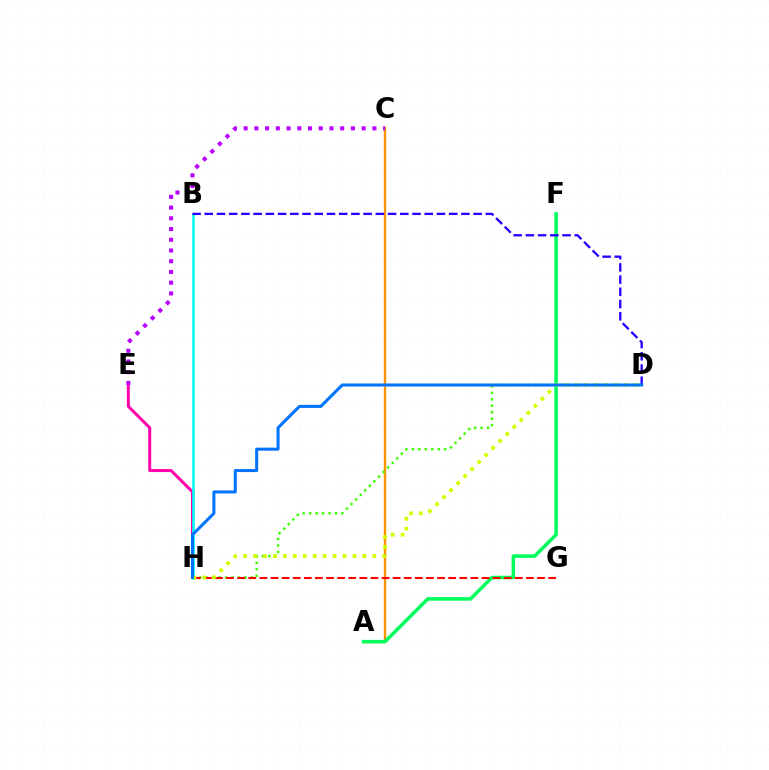{('A', 'C'): [{'color': '#ff9400', 'line_style': 'solid', 'thickness': 1.73}], ('E', 'H'): [{'color': '#ff00ac', 'line_style': 'solid', 'thickness': 2.15}], ('A', 'F'): [{'color': '#00ff5c', 'line_style': 'solid', 'thickness': 2.54}], ('B', 'H'): [{'color': '#00fff6', 'line_style': 'solid', 'thickness': 1.91}], ('D', 'H'): [{'color': '#3dff00', 'line_style': 'dotted', 'thickness': 1.76}, {'color': '#d1ff00', 'line_style': 'dotted', 'thickness': 2.7}, {'color': '#0074ff', 'line_style': 'solid', 'thickness': 2.18}], ('G', 'H'): [{'color': '#ff0000', 'line_style': 'dashed', 'thickness': 1.51}], ('B', 'D'): [{'color': '#2500ff', 'line_style': 'dashed', 'thickness': 1.66}], ('C', 'E'): [{'color': '#b900ff', 'line_style': 'dotted', 'thickness': 2.91}]}